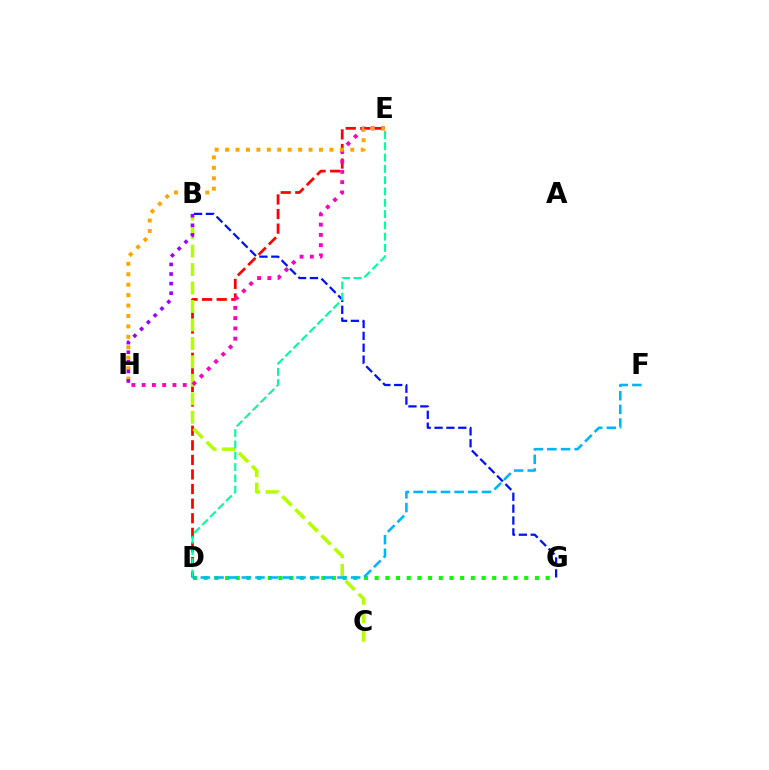{('D', 'G'): [{'color': '#08ff00', 'line_style': 'dotted', 'thickness': 2.9}], ('D', 'E'): [{'color': '#ff0000', 'line_style': 'dashed', 'thickness': 1.98}, {'color': '#00ff9d', 'line_style': 'dashed', 'thickness': 1.53}], ('B', 'C'): [{'color': '#b3ff00', 'line_style': 'dashed', 'thickness': 2.51}], ('E', 'H'): [{'color': '#ff00bd', 'line_style': 'dotted', 'thickness': 2.79}, {'color': '#ffa500', 'line_style': 'dotted', 'thickness': 2.83}], ('B', 'G'): [{'color': '#0010ff', 'line_style': 'dashed', 'thickness': 1.61}], ('D', 'F'): [{'color': '#00b5ff', 'line_style': 'dashed', 'thickness': 1.86}], ('B', 'H'): [{'color': '#9b00ff', 'line_style': 'dotted', 'thickness': 2.61}]}